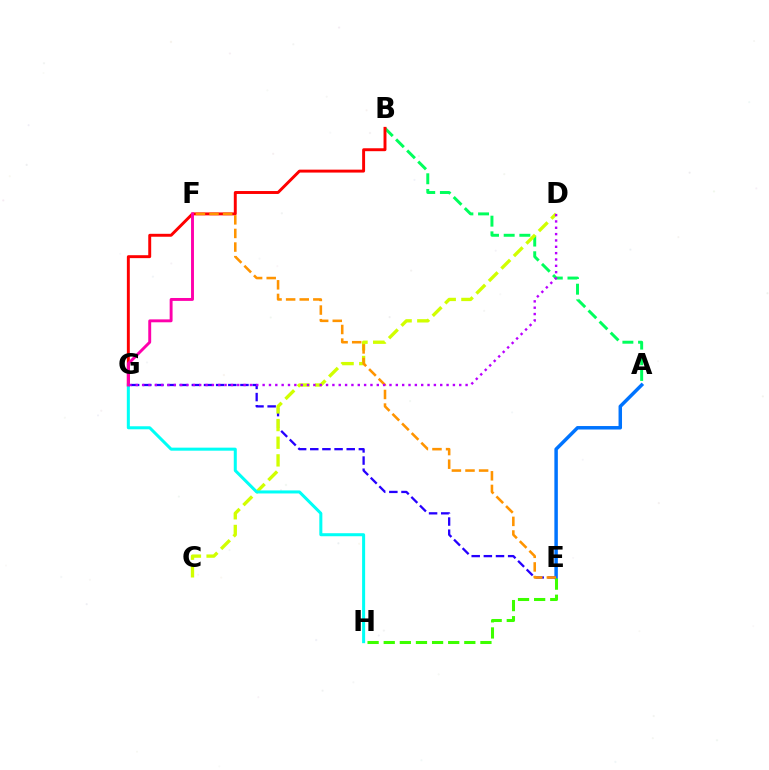{('A', 'E'): [{'color': '#0074ff', 'line_style': 'solid', 'thickness': 2.5}], ('A', 'B'): [{'color': '#00ff5c', 'line_style': 'dashed', 'thickness': 2.13}], ('E', 'G'): [{'color': '#2500ff', 'line_style': 'dashed', 'thickness': 1.65}], ('C', 'D'): [{'color': '#d1ff00', 'line_style': 'dashed', 'thickness': 2.4}], ('B', 'G'): [{'color': '#ff0000', 'line_style': 'solid', 'thickness': 2.11}], ('G', 'H'): [{'color': '#00fff6', 'line_style': 'solid', 'thickness': 2.18}], ('E', 'F'): [{'color': '#ff9400', 'line_style': 'dashed', 'thickness': 1.85}], ('E', 'H'): [{'color': '#3dff00', 'line_style': 'dashed', 'thickness': 2.19}], ('F', 'G'): [{'color': '#ff00ac', 'line_style': 'solid', 'thickness': 2.1}], ('D', 'G'): [{'color': '#b900ff', 'line_style': 'dotted', 'thickness': 1.72}]}